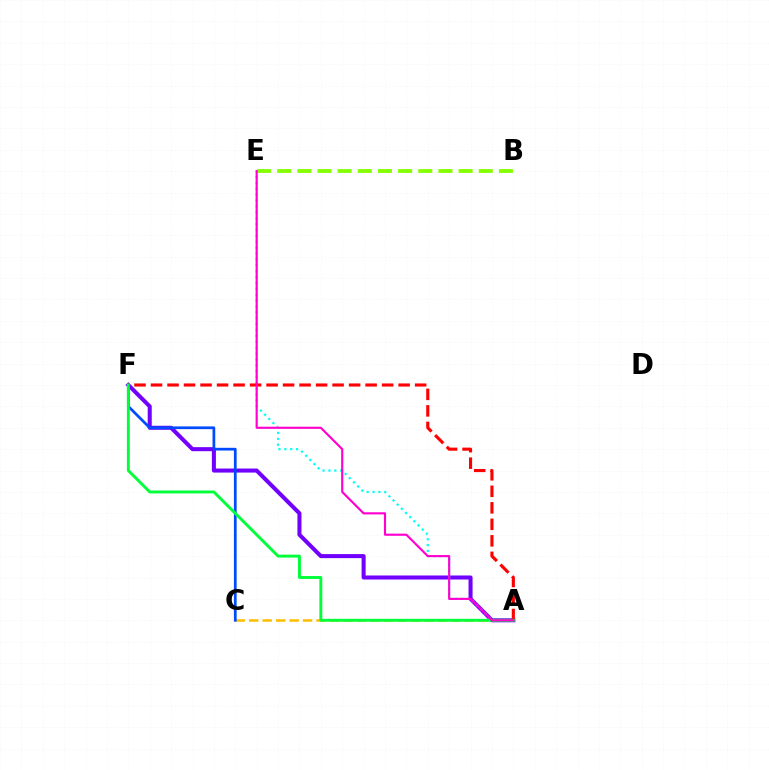{('A', 'C'): [{'color': '#ffbd00', 'line_style': 'dashed', 'thickness': 1.83}], ('A', 'F'): [{'color': '#7200ff', 'line_style': 'solid', 'thickness': 2.91}, {'color': '#ff0000', 'line_style': 'dashed', 'thickness': 2.24}, {'color': '#00ff39', 'line_style': 'solid', 'thickness': 2.09}], ('C', 'F'): [{'color': '#004bff', 'line_style': 'solid', 'thickness': 1.97}], ('B', 'E'): [{'color': '#84ff00', 'line_style': 'dashed', 'thickness': 2.74}], ('A', 'E'): [{'color': '#00fff6', 'line_style': 'dotted', 'thickness': 1.6}, {'color': '#ff00cf', 'line_style': 'solid', 'thickness': 1.54}]}